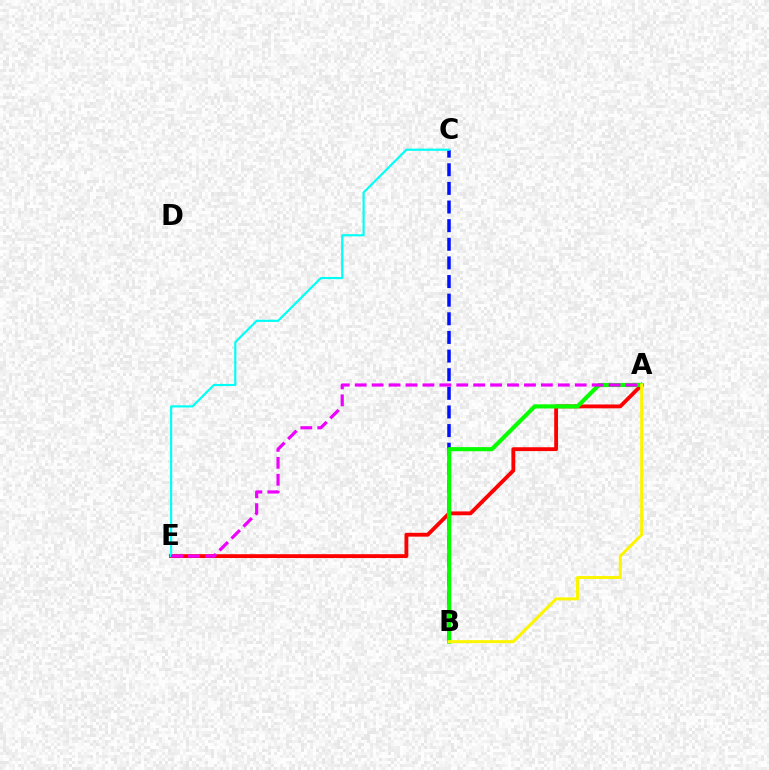{('B', 'C'): [{'color': '#0010ff', 'line_style': 'dashed', 'thickness': 2.53}], ('A', 'E'): [{'color': '#ff0000', 'line_style': 'solid', 'thickness': 2.76}, {'color': '#ee00ff', 'line_style': 'dashed', 'thickness': 2.3}], ('A', 'B'): [{'color': '#08ff00', 'line_style': 'solid', 'thickness': 2.97}, {'color': '#fcf500', 'line_style': 'solid', 'thickness': 2.18}], ('C', 'E'): [{'color': '#00fff6', 'line_style': 'solid', 'thickness': 1.56}]}